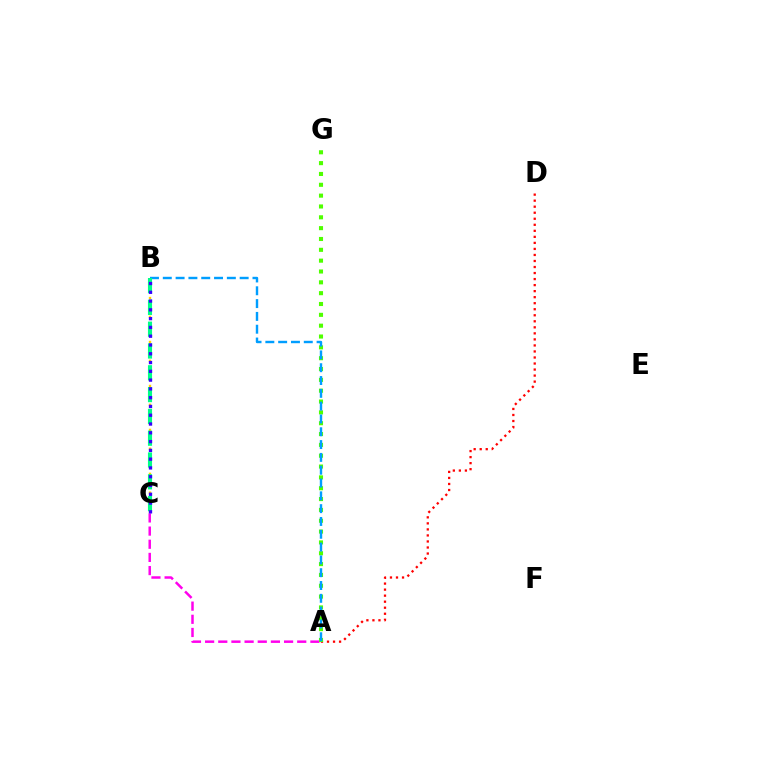{('A', 'C'): [{'color': '#ff00ed', 'line_style': 'dashed', 'thickness': 1.79}], ('A', 'D'): [{'color': '#ff0000', 'line_style': 'dotted', 'thickness': 1.64}], ('A', 'G'): [{'color': '#4fff00', 'line_style': 'dotted', 'thickness': 2.94}], ('A', 'B'): [{'color': '#009eff', 'line_style': 'dashed', 'thickness': 1.74}], ('B', 'C'): [{'color': '#ffd500', 'line_style': 'dotted', 'thickness': 1.71}, {'color': '#00ff86', 'line_style': 'dashed', 'thickness': 2.96}, {'color': '#3700ff', 'line_style': 'dotted', 'thickness': 2.39}]}